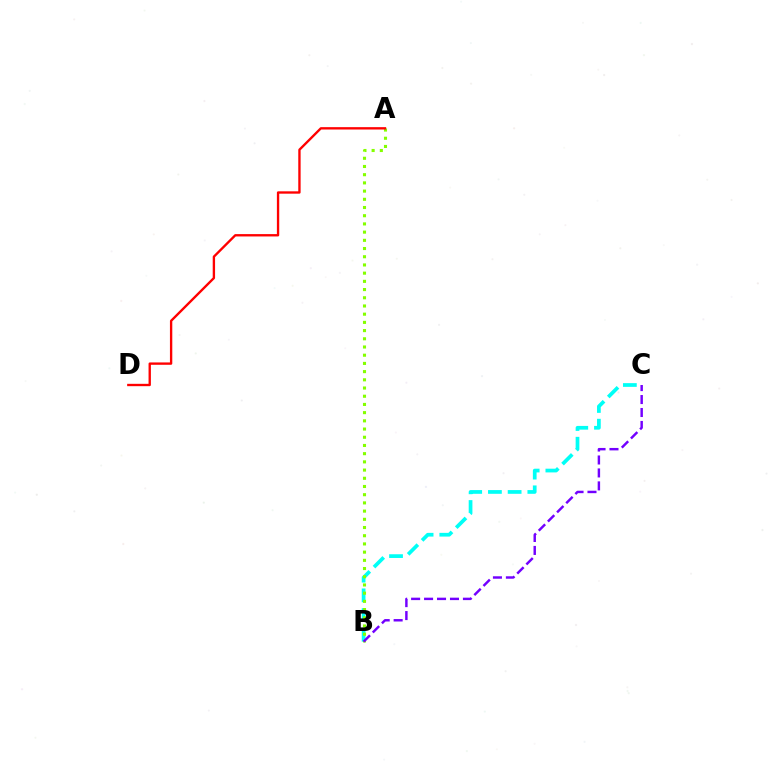{('B', 'C'): [{'color': '#00fff6', 'line_style': 'dashed', 'thickness': 2.68}, {'color': '#7200ff', 'line_style': 'dashed', 'thickness': 1.76}], ('A', 'B'): [{'color': '#84ff00', 'line_style': 'dotted', 'thickness': 2.23}], ('A', 'D'): [{'color': '#ff0000', 'line_style': 'solid', 'thickness': 1.69}]}